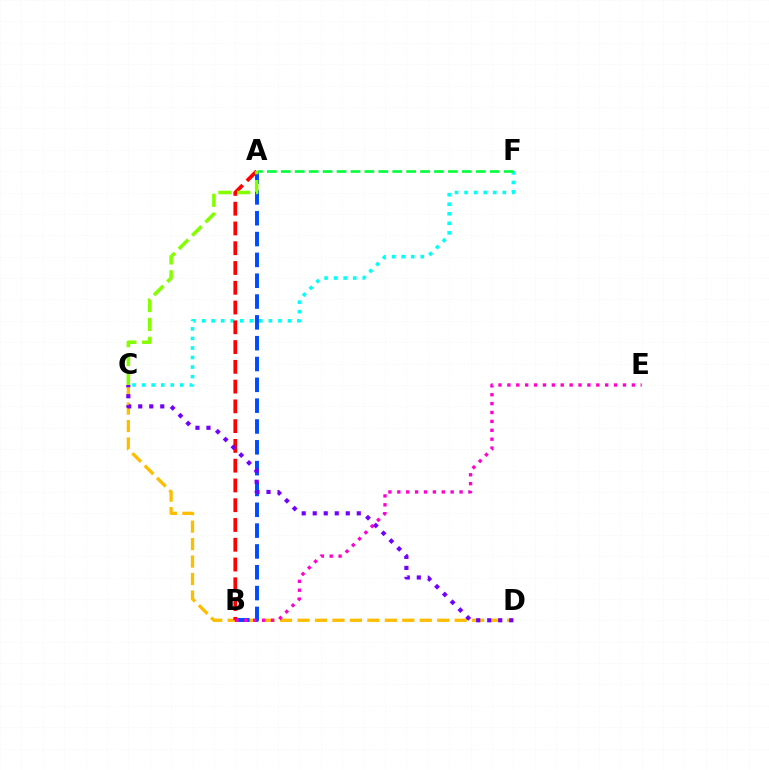{('C', 'D'): [{'color': '#ffbd00', 'line_style': 'dashed', 'thickness': 2.37}, {'color': '#7200ff', 'line_style': 'dotted', 'thickness': 2.99}], ('C', 'F'): [{'color': '#00fff6', 'line_style': 'dotted', 'thickness': 2.59}], ('A', 'B'): [{'color': '#004bff', 'line_style': 'dashed', 'thickness': 2.83}, {'color': '#ff0000', 'line_style': 'dashed', 'thickness': 2.69}], ('A', 'F'): [{'color': '#00ff39', 'line_style': 'dashed', 'thickness': 1.89}], ('A', 'C'): [{'color': '#84ff00', 'line_style': 'dashed', 'thickness': 2.56}], ('B', 'E'): [{'color': '#ff00cf', 'line_style': 'dotted', 'thickness': 2.42}]}